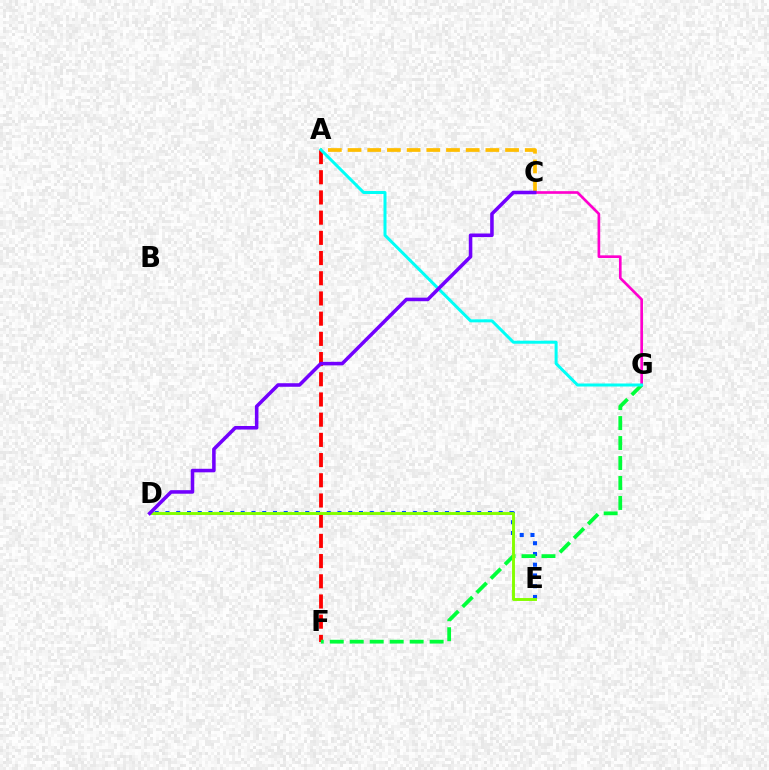{('A', 'C'): [{'color': '#ffbd00', 'line_style': 'dashed', 'thickness': 2.67}], ('D', 'E'): [{'color': '#004bff', 'line_style': 'dotted', 'thickness': 2.92}, {'color': '#84ff00', 'line_style': 'solid', 'thickness': 2.1}], ('C', 'G'): [{'color': '#ff00cf', 'line_style': 'solid', 'thickness': 1.92}], ('A', 'F'): [{'color': '#ff0000', 'line_style': 'dashed', 'thickness': 2.74}], ('F', 'G'): [{'color': '#00ff39', 'line_style': 'dashed', 'thickness': 2.71}], ('A', 'G'): [{'color': '#00fff6', 'line_style': 'solid', 'thickness': 2.16}], ('C', 'D'): [{'color': '#7200ff', 'line_style': 'solid', 'thickness': 2.55}]}